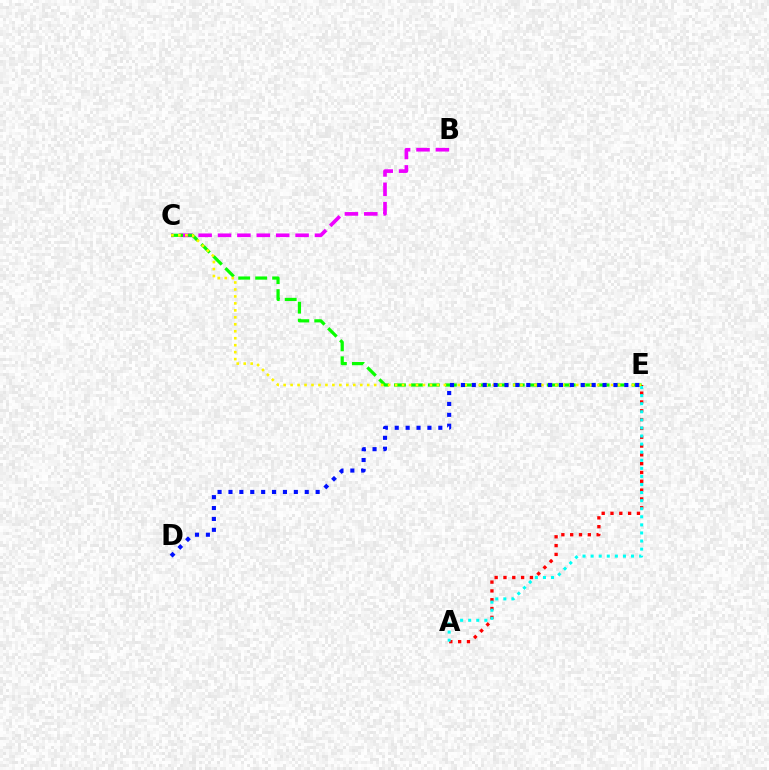{('A', 'E'): [{'color': '#ff0000', 'line_style': 'dotted', 'thickness': 2.39}, {'color': '#00fff6', 'line_style': 'dotted', 'thickness': 2.19}], ('B', 'C'): [{'color': '#ee00ff', 'line_style': 'dashed', 'thickness': 2.63}], ('C', 'E'): [{'color': '#08ff00', 'line_style': 'dashed', 'thickness': 2.31}, {'color': '#fcf500', 'line_style': 'dotted', 'thickness': 1.89}], ('D', 'E'): [{'color': '#0010ff', 'line_style': 'dotted', 'thickness': 2.96}]}